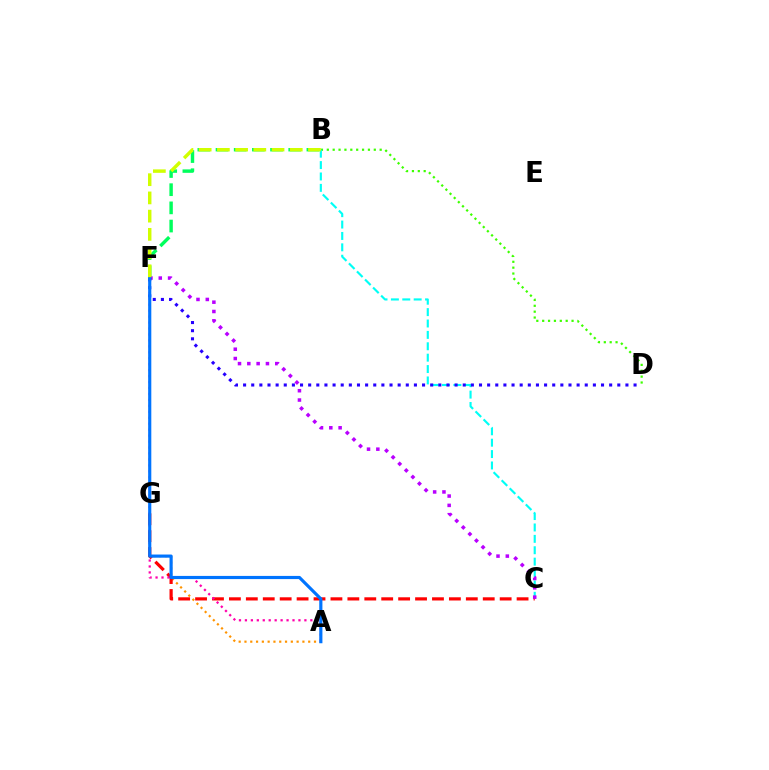{('A', 'G'): [{'color': '#ff9400', 'line_style': 'dotted', 'thickness': 1.57}], ('B', 'F'): [{'color': '#00ff5c', 'line_style': 'dashed', 'thickness': 2.47}, {'color': '#d1ff00', 'line_style': 'dashed', 'thickness': 2.48}], ('B', 'D'): [{'color': '#3dff00', 'line_style': 'dotted', 'thickness': 1.6}], ('B', 'C'): [{'color': '#00fff6', 'line_style': 'dashed', 'thickness': 1.55}], ('C', 'G'): [{'color': '#ff0000', 'line_style': 'dashed', 'thickness': 2.3}], ('C', 'F'): [{'color': '#b900ff', 'line_style': 'dotted', 'thickness': 2.53}], ('A', 'F'): [{'color': '#ff00ac', 'line_style': 'dotted', 'thickness': 1.62}, {'color': '#0074ff', 'line_style': 'solid', 'thickness': 2.28}], ('D', 'F'): [{'color': '#2500ff', 'line_style': 'dotted', 'thickness': 2.21}]}